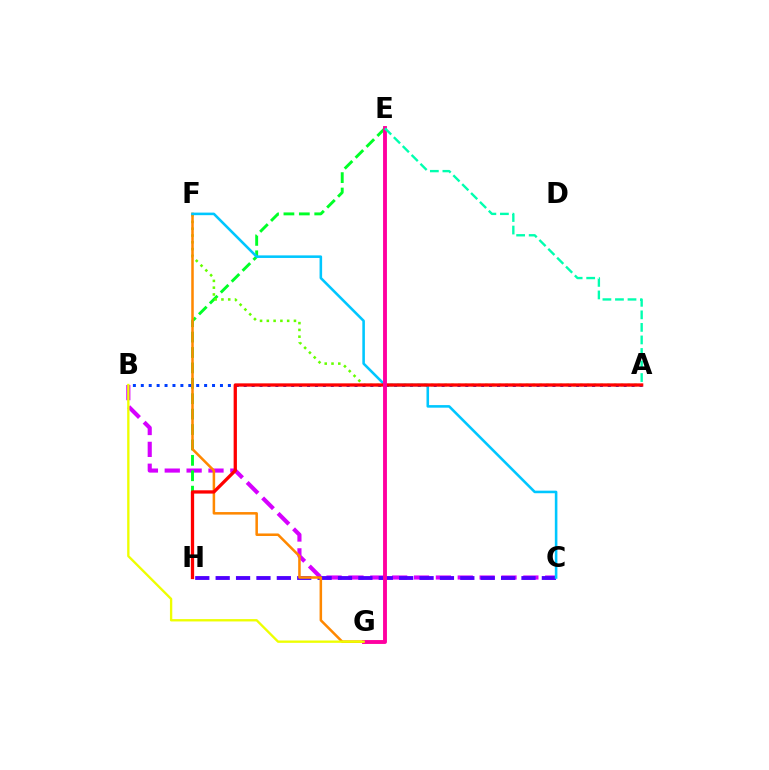{('B', 'C'): [{'color': '#d600ff', 'line_style': 'dashed', 'thickness': 2.97}], ('E', 'H'): [{'color': '#00ff27', 'line_style': 'dashed', 'thickness': 2.09}], ('A', 'F'): [{'color': '#66ff00', 'line_style': 'dotted', 'thickness': 1.84}], ('C', 'H'): [{'color': '#4f00ff', 'line_style': 'dashed', 'thickness': 2.77}], ('A', 'B'): [{'color': '#003fff', 'line_style': 'dotted', 'thickness': 2.15}], ('F', 'G'): [{'color': '#ff8800', 'line_style': 'solid', 'thickness': 1.82}], ('C', 'F'): [{'color': '#00c7ff', 'line_style': 'solid', 'thickness': 1.85}], ('A', 'H'): [{'color': '#ff0000', 'line_style': 'solid', 'thickness': 2.37}], ('E', 'G'): [{'color': '#ff00a0', 'line_style': 'solid', 'thickness': 2.8}], ('B', 'G'): [{'color': '#eeff00', 'line_style': 'solid', 'thickness': 1.68}], ('A', 'E'): [{'color': '#00ffaf', 'line_style': 'dashed', 'thickness': 1.7}]}